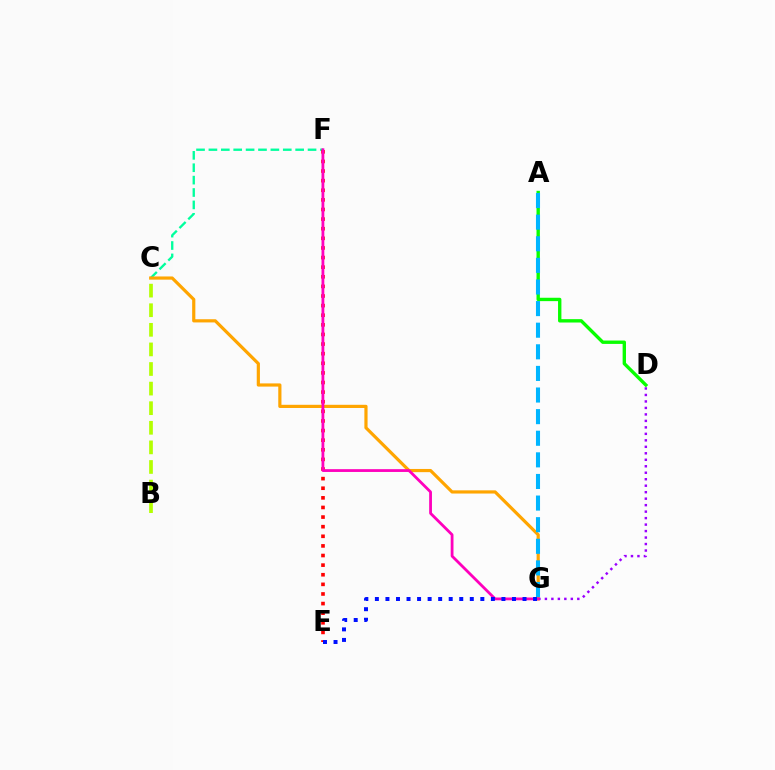{('C', 'F'): [{'color': '#00ff9d', 'line_style': 'dashed', 'thickness': 1.68}], ('C', 'G'): [{'color': '#ffa500', 'line_style': 'solid', 'thickness': 2.29}], ('A', 'D'): [{'color': '#08ff00', 'line_style': 'solid', 'thickness': 2.43}], ('D', 'G'): [{'color': '#9b00ff', 'line_style': 'dotted', 'thickness': 1.76}], ('E', 'F'): [{'color': '#ff0000', 'line_style': 'dotted', 'thickness': 2.61}], ('B', 'C'): [{'color': '#b3ff00', 'line_style': 'dashed', 'thickness': 2.66}], ('F', 'G'): [{'color': '#ff00bd', 'line_style': 'solid', 'thickness': 2.01}], ('E', 'G'): [{'color': '#0010ff', 'line_style': 'dotted', 'thickness': 2.86}], ('A', 'G'): [{'color': '#00b5ff', 'line_style': 'dashed', 'thickness': 2.94}]}